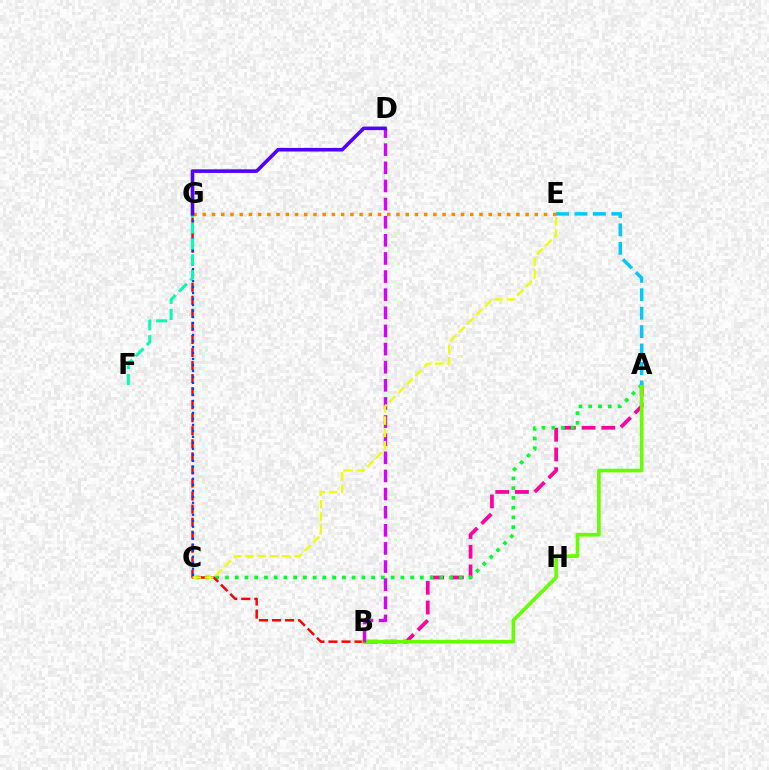{('A', 'B'): [{'color': '#ff00a0', 'line_style': 'dashed', 'thickness': 2.68}, {'color': '#66ff00', 'line_style': 'solid', 'thickness': 2.64}], ('A', 'C'): [{'color': '#00ff27', 'line_style': 'dotted', 'thickness': 2.65}], ('B', 'G'): [{'color': '#ff0000', 'line_style': 'dashed', 'thickness': 1.77}], ('B', 'D'): [{'color': '#d600ff', 'line_style': 'dashed', 'thickness': 2.46}], ('A', 'E'): [{'color': '#00c7ff', 'line_style': 'dashed', 'thickness': 2.5}], ('C', 'G'): [{'color': '#003fff', 'line_style': 'dotted', 'thickness': 1.63}], ('F', 'G'): [{'color': '#00ffaf', 'line_style': 'dashed', 'thickness': 2.16}], ('E', 'G'): [{'color': '#ff8800', 'line_style': 'dotted', 'thickness': 2.51}], ('D', 'G'): [{'color': '#4f00ff', 'line_style': 'solid', 'thickness': 2.58}], ('C', 'E'): [{'color': '#eeff00', 'line_style': 'dashed', 'thickness': 1.67}]}